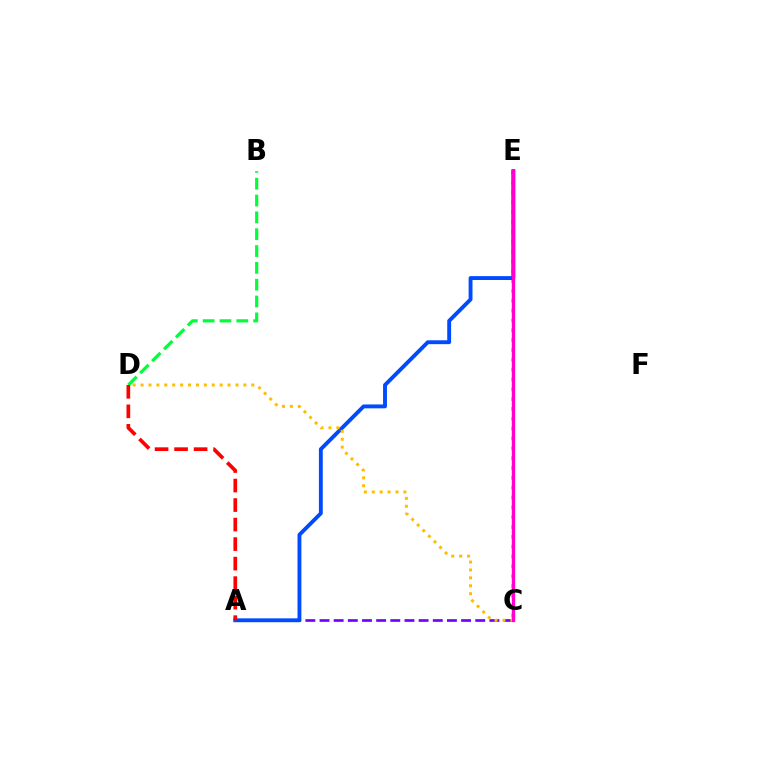{('A', 'C'): [{'color': '#7200ff', 'line_style': 'dashed', 'thickness': 1.92}], ('C', 'E'): [{'color': '#84ff00', 'line_style': 'solid', 'thickness': 1.75}, {'color': '#00fff6', 'line_style': 'dotted', 'thickness': 2.67}, {'color': '#ff00cf', 'line_style': 'solid', 'thickness': 2.36}], ('B', 'D'): [{'color': '#00ff39', 'line_style': 'dashed', 'thickness': 2.29}], ('A', 'E'): [{'color': '#004bff', 'line_style': 'solid', 'thickness': 2.79}], ('C', 'D'): [{'color': '#ffbd00', 'line_style': 'dotted', 'thickness': 2.15}], ('A', 'D'): [{'color': '#ff0000', 'line_style': 'dashed', 'thickness': 2.65}]}